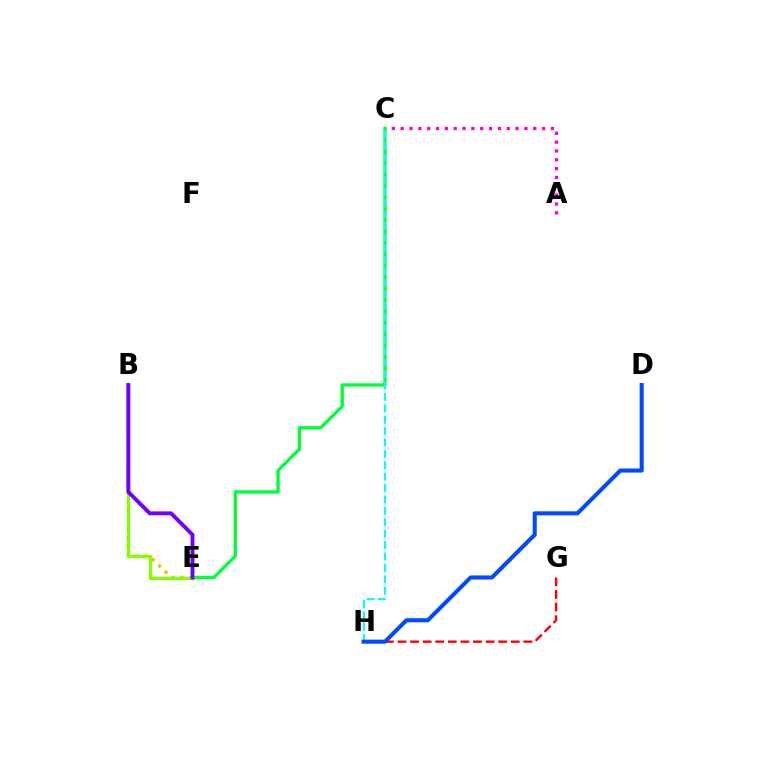{('B', 'E'): [{'color': '#ffbd00', 'line_style': 'dotted', 'thickness': 2.44}, {'color': '#84ff00', 'line_style': 'solid', 'thickness': 2.34}, {'color': '#7200ff', 'line_style': 'solid', 'thickness': 2.82}], ('A', 'C'): [{'color': '#ff00cf', 'line_style': 'dotted', 'thickness': 2.4}], ('C', 'E'): [{'color': '#00ff39', 'line_style': 'solid', 'thickness': 2.41}], ('C', 'H'): [{'color': '#00fff6', 'line_style': 'dashed', 'thickness': 1.55}], ('G', 'H'): [{'color': '#ff0000', 'line_style': 'dashed', 'thickness': 1.71}], ('D', 'H'): [{'color': '#004bff', 'line_style': 'solid', 'thickness': 2.93}]}